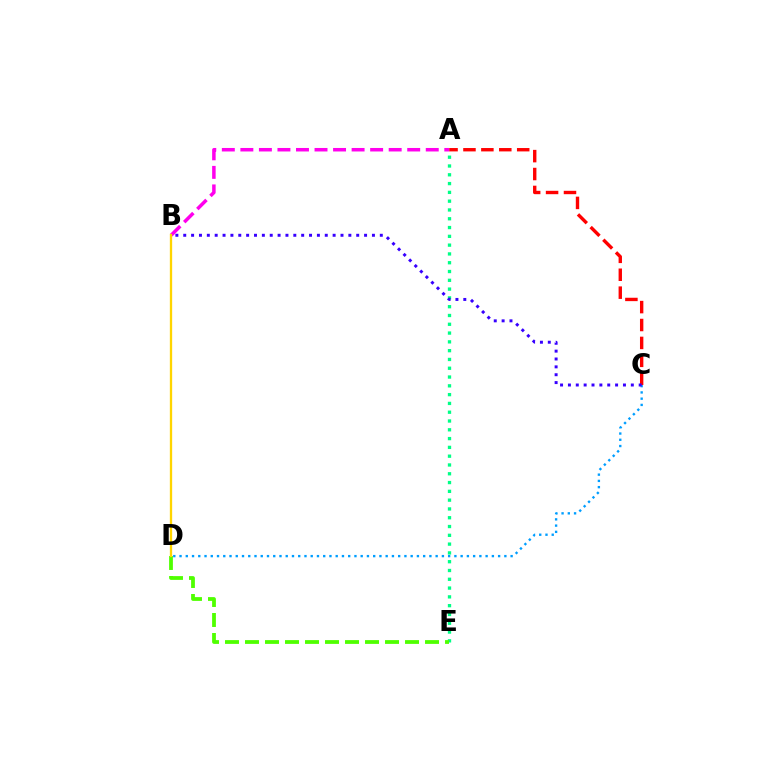{('A', 'C'): [{'color': '#ff0000', 'line_style': 'dashed', 'thickness': 2.43}], ('A', 'B'): [{'color': '#ff00ed', 'line_style': 'dashed', 'thickness': 2.52}], ('C', 'D'): [{'color': '#009eff', 'line_style': 'dotted', 'thickness': 1.7}], ('A', 'E'): [{'color': '#00ff86', 'line_style': 'dotted', 'thickness': 2.39}], ('D', 'E'): [{'color': '#4fff00', 'line_style': 'dashed', 'thickness': 2.72}], ('B', 'D'): [{'color': '#ffd500', 'line_style': 'solid', 'thickness': 1.67}], ('B', 'C'): [{'color': '#3700ff', 'line_style': 'dotted', 'thickness': 2.14}]}